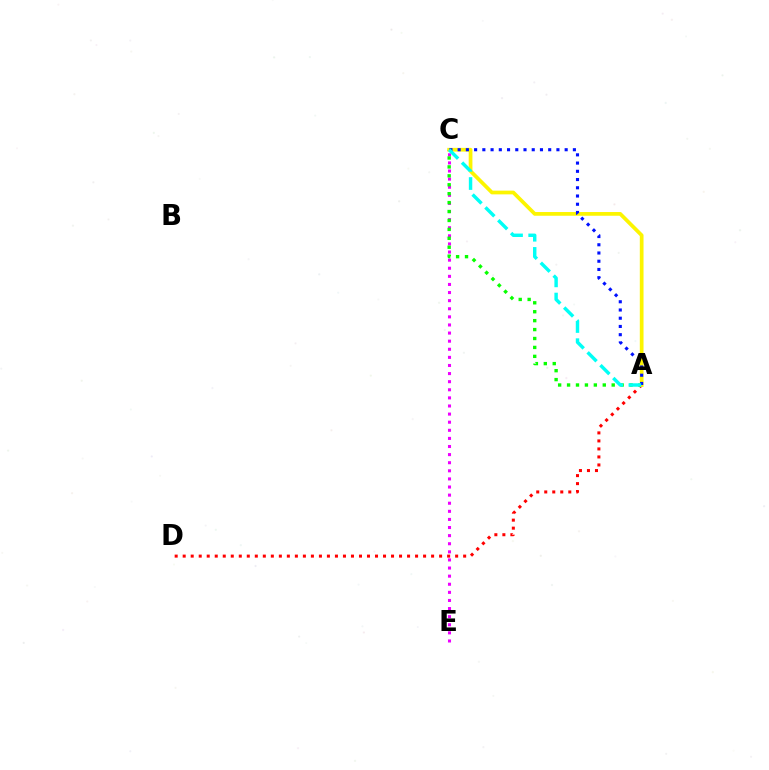{('C', 'E'): [{'color': '#ee00ff', 'line_style': 'dotted', 'thickness': 2.2}], ('A', 'D'): [{'color': '#ff0000', 'line_style': 'dotted', 'thickness': 2.18}], ('A', 'C'): [{'color': '#08ff00', 'line_style': 'dotted', 'thickness': 2.43}, {'color': '#fcf500', 'line_style': 'solid', 'thickness': 2.68}, {'color': '#0010ff', 'line_style': 'dotted', 'thickness': 2.24}, {'color': '#00fff6', 'line_style': 'dashed', 'thickness': 2.47}]}